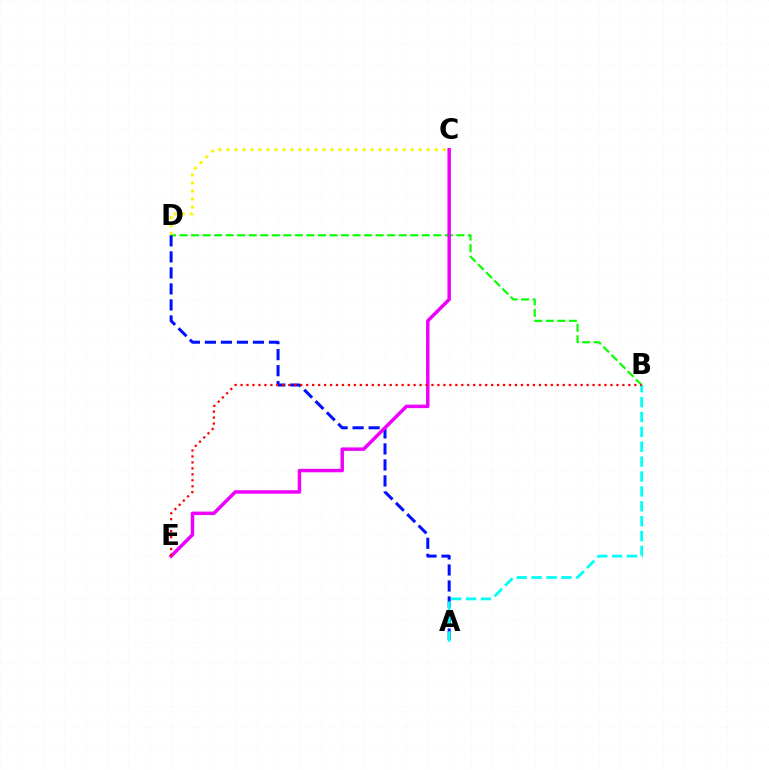{('B', 'D'): [{'color': '#08ff00', 'line_style': 'dashed', 'thickness': 1.57}], ('C', 'D'): [{'color': '#fcf500', 'line_style': 'dotted', 'thickness': 2.18}], ('A', 'D'): [{'color': '#0010ff', 'line_style': 'dashed', 'thickness': 2.18}], ('C', 'E'): [{'color': '#ee00ff', 'line_style': 'solid', 'thickness': 2.5}], ('A', 'B'): [{'color': '#00fff6', 'line_style': 'dashed', 'thickness': 2.02}], ('B', 'E'): [{'color': '#ff0000', 'line_style': 'dotted', 'thickness': 1.62}]}